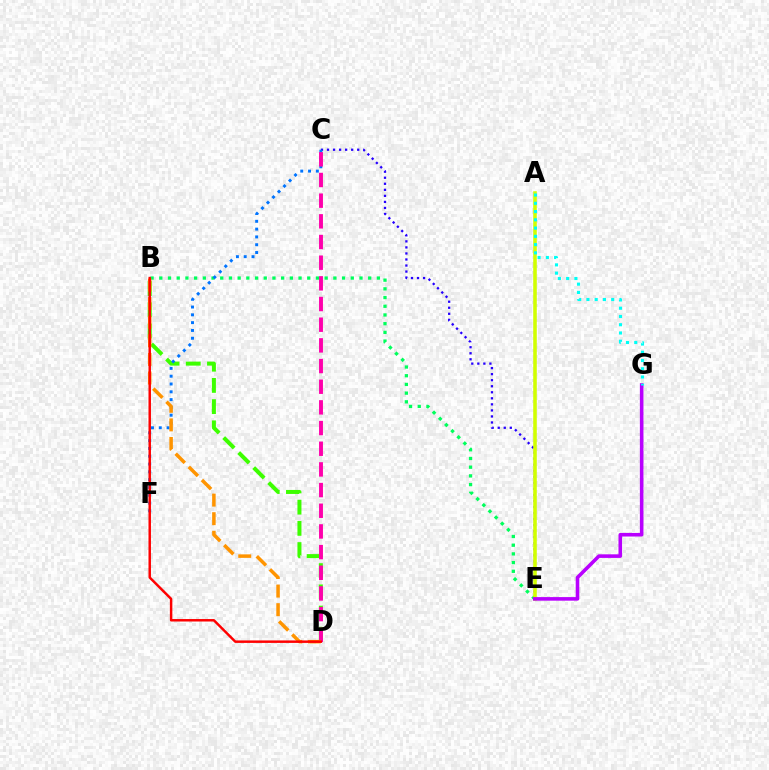{('C', 'E'): [{'color': '#2500ff', 'line_style': 'dotted', 'thickness': 1.64}], ('B', 'E'): [{'color': '#00ff5c', 'line_style': 'dotted', 'thickness': 2.36}], ('A', 'E'): [{'color': '#d1ff00', 'line_style': 'solid', 'thickness': 2.56}], ('B', 'D'): [{'color': '#3dff00', 'line_style': 'dashed', 'thickness': 2.88}, {'color': '#ff9400', 'line_style': 'dashed', 'thickness': 2.52}, {'color': '#ff0000', 'line_style': 'solid', 'thickness': 1.78}], ('C', 'F'): [{'color': '#0074ff', 'line_style': 'dotted', 'thickness': 2.12}], ('E', 'G'): [{'color': '#b900ff', 'line_style': 'solid', 'thickness': 2.58}], ('C', 'D'): [{'color': '#ff00ac', 'line_style': 'dashed', 'thickness': 2.81}], ('A', 'G'): [{'color': '#00fff6', 'line_style': 'dotted', 'thickness': 2.24}]}